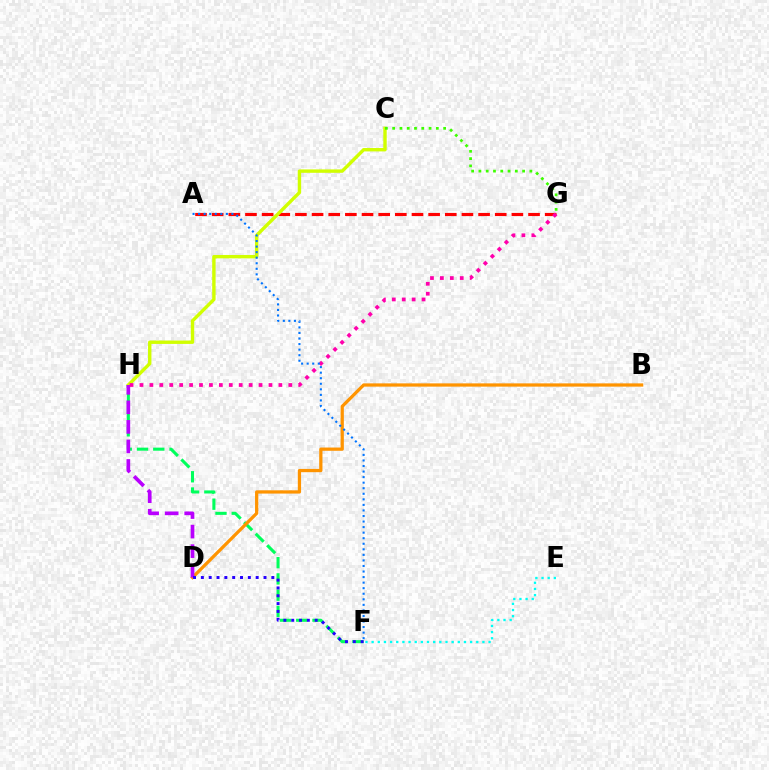{('F', 'H'): [{'color': '#00ff5c', 'line_style': 'dashed', 'thickness': 2.21}], ('A', 'G'): [{'color': '#ff0000', 'line_style': 'dashed', 'thickness': 2.26}], ('C', 'H'): [{'color': '#d1ff00', 'line_style': 'solid', 'thickness': 2.44}], ('B', 'D'): [{'color': '#ff9400', 'line_style': 'solid', 'thickness': 2.34}], ('E', 'F'): [{'color': '#00fff6', 'line_style': 'dotted', 'thickness': 1.67}], ('D', 'H'): [{'color': '#b900ff', 'line_style': 'dashed', 'thickness': 2.66}], ('D', 'F'): [{'color': '#2500ff', 'line_style': 'dotted', 'thickness': 2.13}], ('G', 'H'): [{'color': '#ff00ac', 'line_style': 'dotted', 'thickness': 2.7}], ('C', 'G'): [{'color': '#3dff00', 'line_style': 'dotted', 'thickness': 1.98}], ('A', 'F'): [{'color': '#0074ff', 'line_style': 'dotted', 'thickness': 1.51}]}